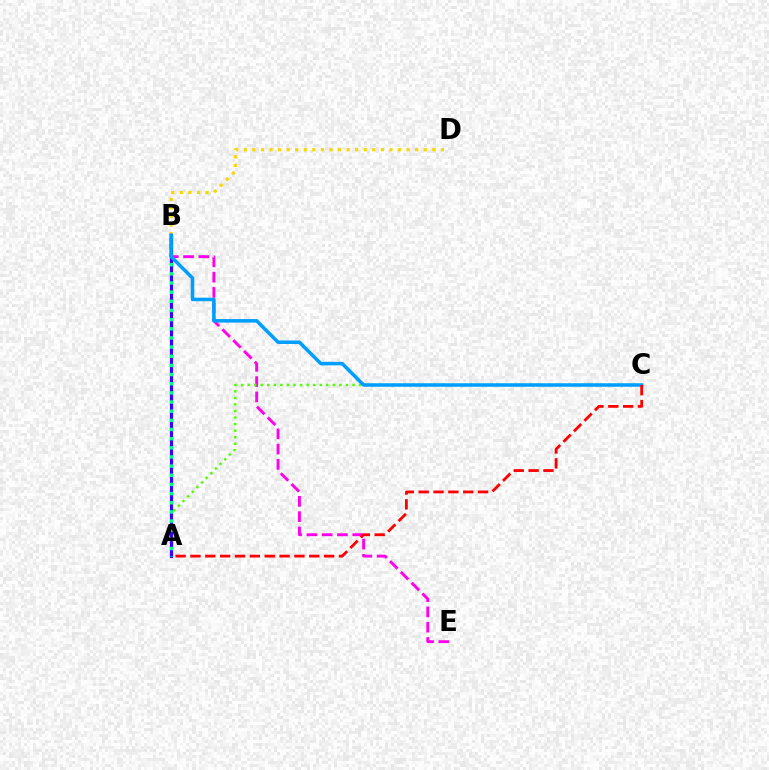{('B', 'E'): [{'color': '#ff00ed', 'line_style': 'dashed', 'thickness': 2.07}], ('A', 'C'): [{'color': '#4fff00', 'line_style': 'dotted', 'thickness': 1.78}, {'color': '#ff0000', 'line_style': 'dashed', 'thickness': 2.02}], ('B', 'D'): [{'color': '#ffd500', 'line_style': 'dotted', 'thickness': 2.33}], ('A', 'B'): [{'color': '#3700ff', 'line_style': 'solid', 'thickness': 2.29}, {'color': '#00ff86', 'line_style': 'dotted', 'thickness': 2.49}], ('B', 'C'): [{'color': '#009eff', 'line_style': 'solid', 'thickness': 2.53}]}